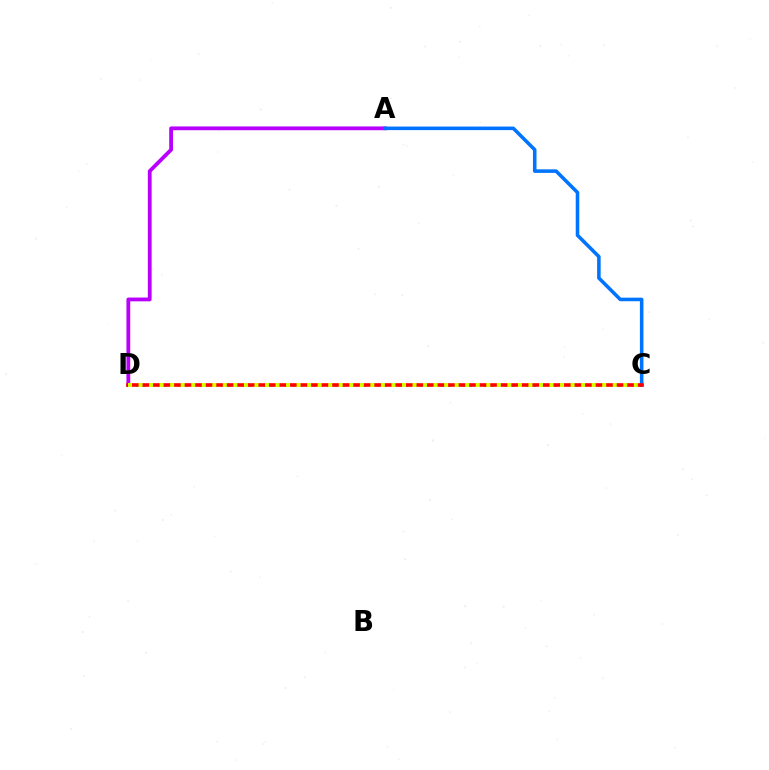{('C', 'D'): [{'color': '#00ff5c', 'line_style': 'dotted', 'thickness': 1.93}, {'color': '#ff0000', 'line_style': 'solid', 'thickness': 2.59}, {'color': '#d1ff00', 'line_style': 'dotted', 'thickness': 2.86}], ('A', 'D'): [{'color': '#b900ff', 'line_style': 'solid', 'thickness': 2.73}], ('A', 'C'): [{'color': '#0074ff', 'line_style': 'solid', 'thickness': 2.56}]}